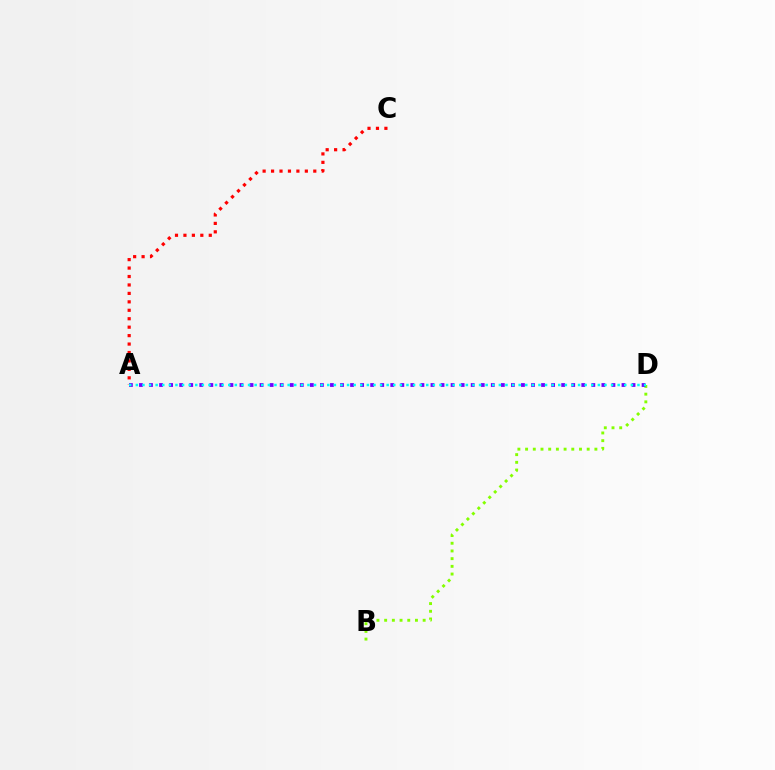{('A', 'C'): [{'color': '#ff0000', 'line_style': 'dotted', 'thickness': 2.29}], ('B', 'D'): [{'color': '#84ff00', 'line_style': 'dotted', 'thickness': 2.09}], ('A', 'D'): [{'color': '#7200ff', 'line_style': 'dotted', 'thickness': 2.73}, {'color': '#00fff6', 'line_style': 'dotted', 'thickness': 1.79}]}